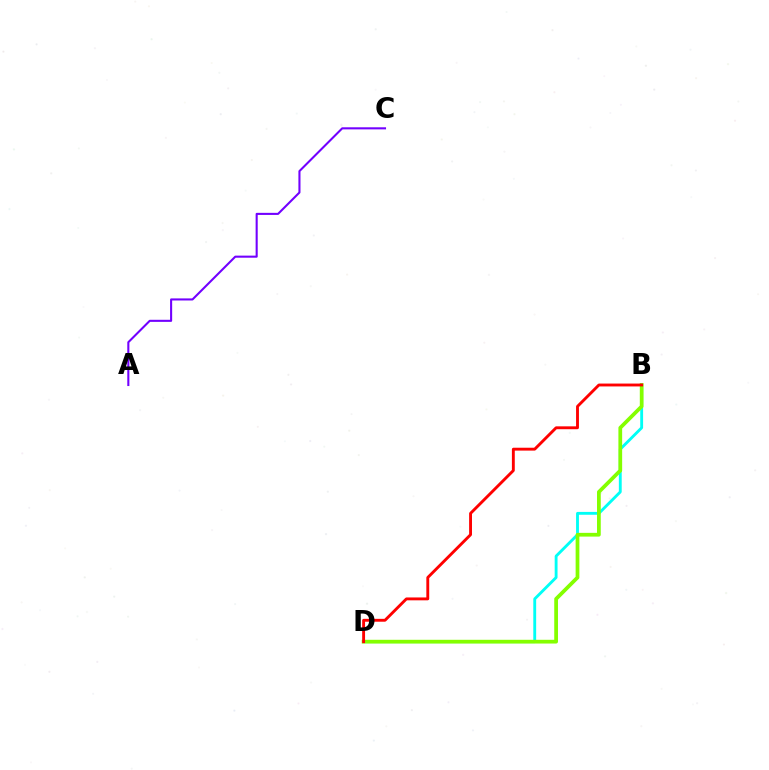{('A', 'C'): [{'color': '#7200ff', 'line_style': 'solid', 'thickness': 1.5}], ('B', 'D'): [{'color': '#00fff6', 'line_style': 'solid', 'thickness': 2.06}, {'color': '#84ff00', 'line_style': 'solid', 'thickness': 2.7}, {'color': '#ff0000', 'line_style': 'solid', 'thickness': 2.07}]}